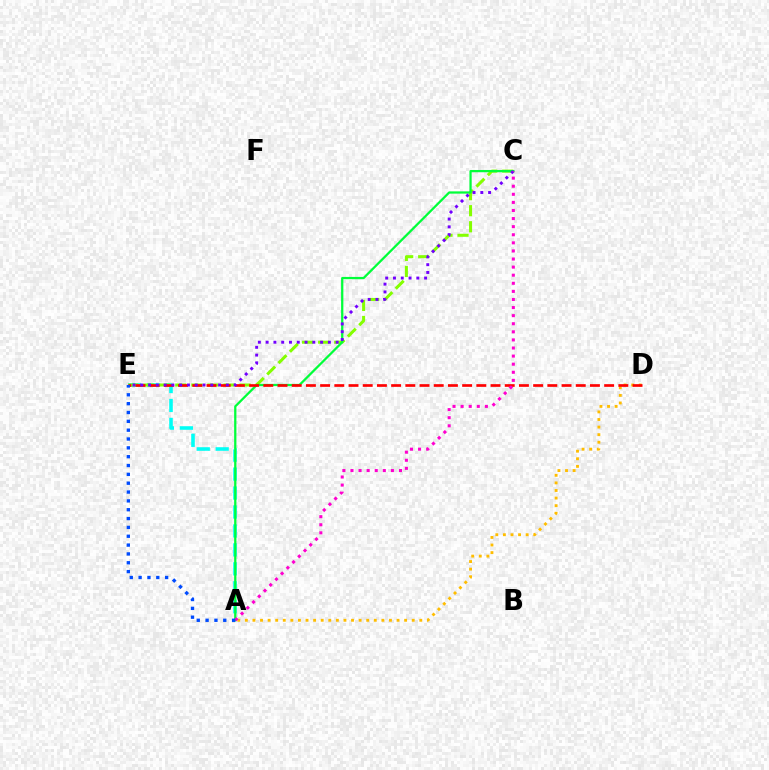{('A', 'E'): [{'color': '#00fff6', 'line_style': 'dashed', 'thickness': 2.57}, {'color': '#004bff', 'line_style': 'dotted', 'thickness': 2.4}], ('A', 'D'): [{'color': '#ffbd00', 'line_style': 'dotted', 'thickness': 2.06}], ('C', 'E'): [{'color': '#84ff00', 'line_style': 'dashed', 'thickness': 2.18}, {'color': '#7200ff', 'line_style': 'dotted', 'thickness': 2.11}], ('A', 'C'): [{'color': '#00ff39', 'line_style': 'solid', 'thickness': 1.63}, {'color': '#ff00cf', 'line_style': 'dotted', 'thickness': 2.2}], ('D', 'E'): [{'color': '#ff0000', 'line_style': 'dashed', 'thickness': 1.93}]}